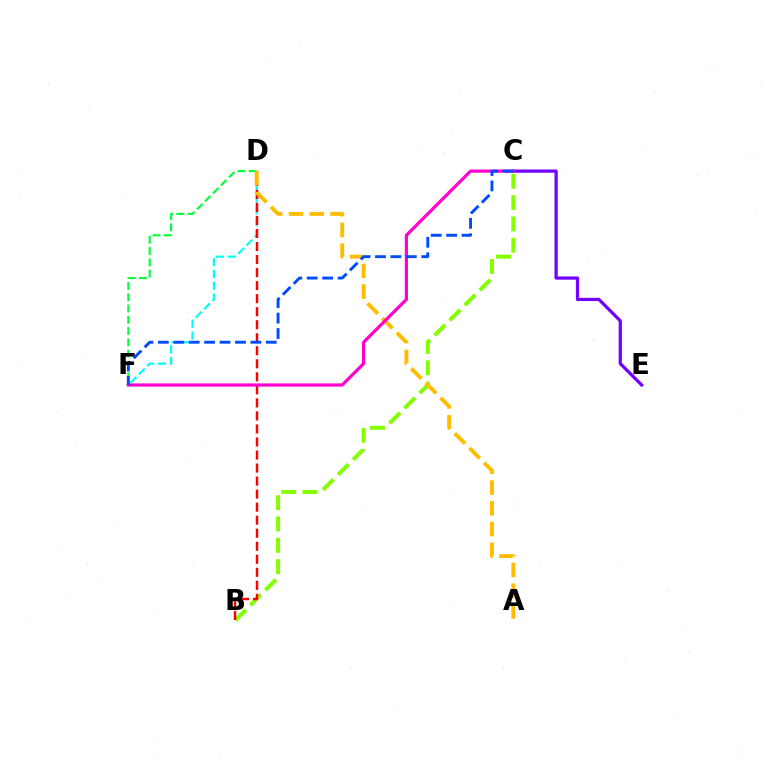{('D', 'F'): [{'color': '#00fff6', 'line_style': 'dashed', 'thickness': 1.59}, {'color': '#00ff39', 'line_style': 'dashed', 'thickness': 1.53}], ('B', 'C'): [{'color': '#84ff00', 'line_style': 'dashed', 'thickness': 2.9}], ('B', 'D'): [{'color': '#ff0000', 'line_style': 'dashed', 'thickness': 1.77}], ('C', 'E'): [{'color': '#7200ff', 'line_style': 'solid', 'thickness': 2.33}], ('A', 'D'): [{'color': '#ffbd00', 'line_style': 'dashed', 'thickness': 2.82}], ('C', 'F'): [{'color': '#ff00cf', 'line_style': 'solid', 'thickness': 2.3}, {'color': '#004bff', 'line_style': 'dashed', 'thickness': 2.1}]}